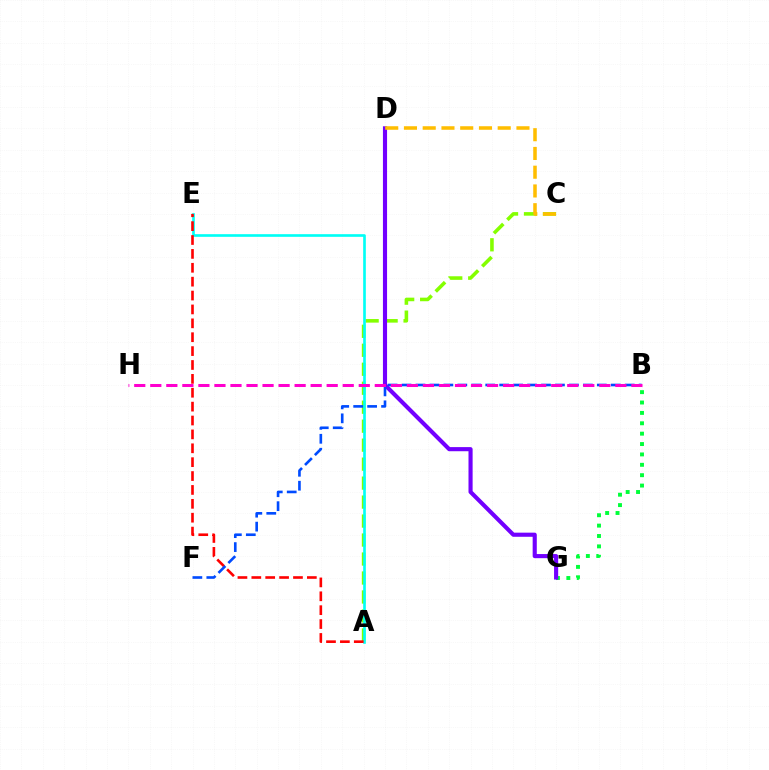{('A', 'C'): [{'color': '#84ff00', 'line_style': 'dashed', 'thickness': 2.58}], ('B', 'G'): [{'color': '#00ff39', 'line_style': 'dotted', 'thickness': 2.82}], ('D', 'G'): [{'color': '#7200ff', 'line_style': 'solid', 'thickness': 2.97}], ('C', 'D'): [{'color': '#ffbd00', 'line_style': 'dashed', 'thickness': 2.55}], ('A', 'E'): [{'color': '#00fff6', 'line_style': 'solid', 'thickness': 1.91}, {'color': '#ff0000', 'line_style': 'dashed', 'thickness': 1.89}], ('B', 'F'): [{'color': '#004bff', 'line_style': 'dashed', 'thickness': 1.89}], ('B', 'H'): [{'color': '#ff00cf', 'line_style': 'dashed', 'thickness': 2.18}]}